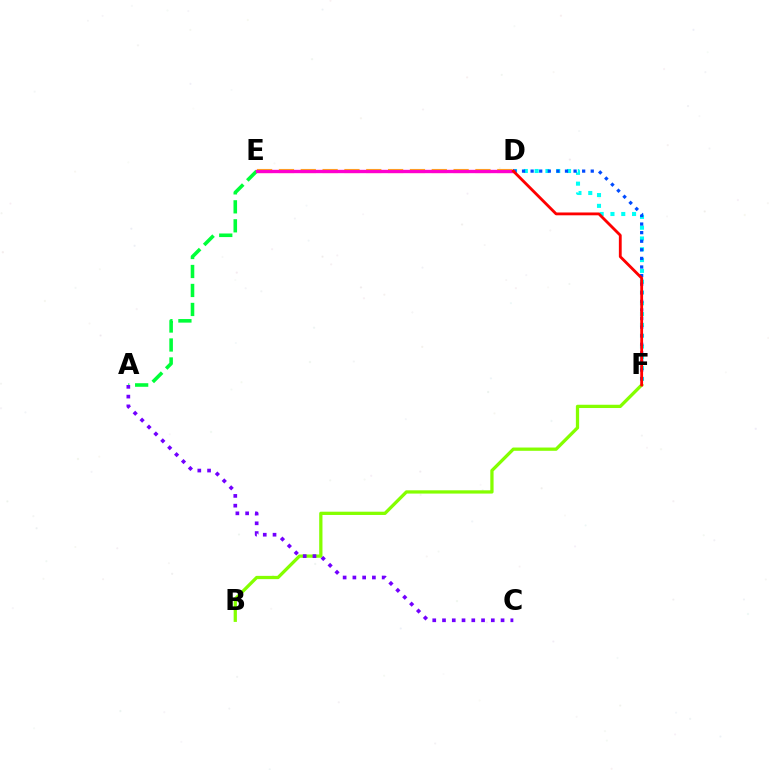{('A', 'E'): [{'color': '#00ff39', 'line_style': 'dashed', 'thickness': 2.58}], ('D', 'F'): [{'color': '#00fff6', 'line_style': 'dotted', 'thickness': 2.93}, {'color': '#004bff', 'line_style': 'dotted', 'thickness': 2.33}, {'color': '#ff0000', 'line_style': 'solid', 'thickness': 2.04}], ('D', 'E'): [{'color': '#ffbd00', 'line_style': 'dashed', 'thickness': 2.97}, {'color': '#ff00cf', 'line_style': 'solid', 'thickness': 2.42}], ('B', 'F'): [{'color': '#84ff00', 'line_style': 'solid', 'thickness': 2.35}], ('A', 'C'): [{'color': '#7200ff', 'line_style': 'dotted', 'thickness': 2.65}]}